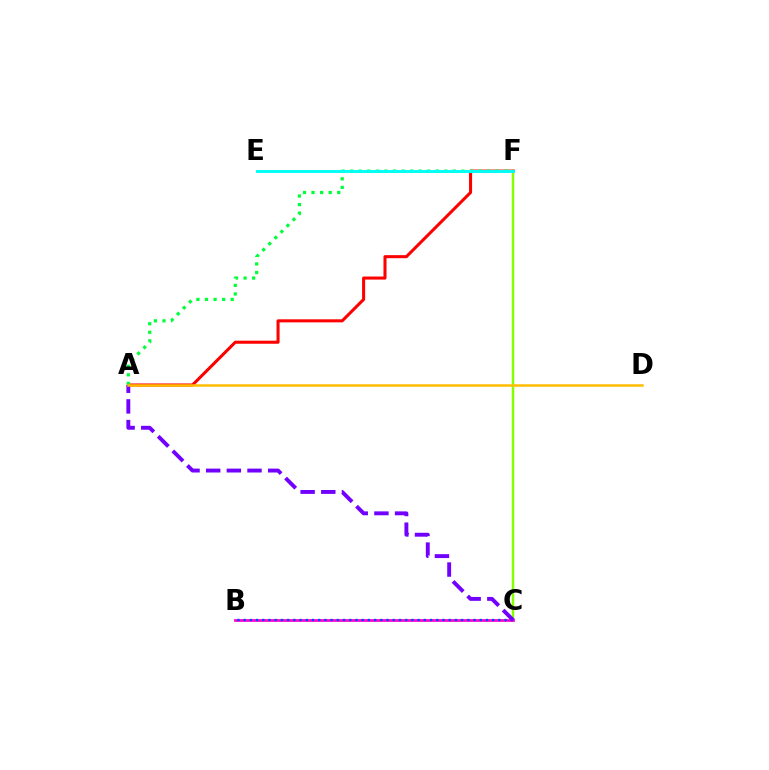{('C', 'F'): [{'color': '#84ff00', 'line_style': 'solid', 'thickness': 1.79}], ('B', 'C'): [{'color': '#ff00cf', 'line_style': 'solid', 'thickness': 1.98}, {'color': '#004bff', 'line_style': 'dotted', 'thickness': 1.69}], ('A', 'F'): [{'color': '#ff0000', 'line_style': 'solid', 'thickness': 2.19}, {'color': '#00ff39', 'line_style': 'dotted', 'thickness': 2.33}], ('A', 'C'): [{'color': '#7200ff', 'line_style': 'dashed', 'thickness': 2.81}], ('E', 'F'): [{'color': '#00fff6', 'line_style': 'solid', 'thickness': 2.1}], ('A', 'D'): [{'color': '#ffbd00', 'line_style': 'solid', 'thickness': 1.8}]}